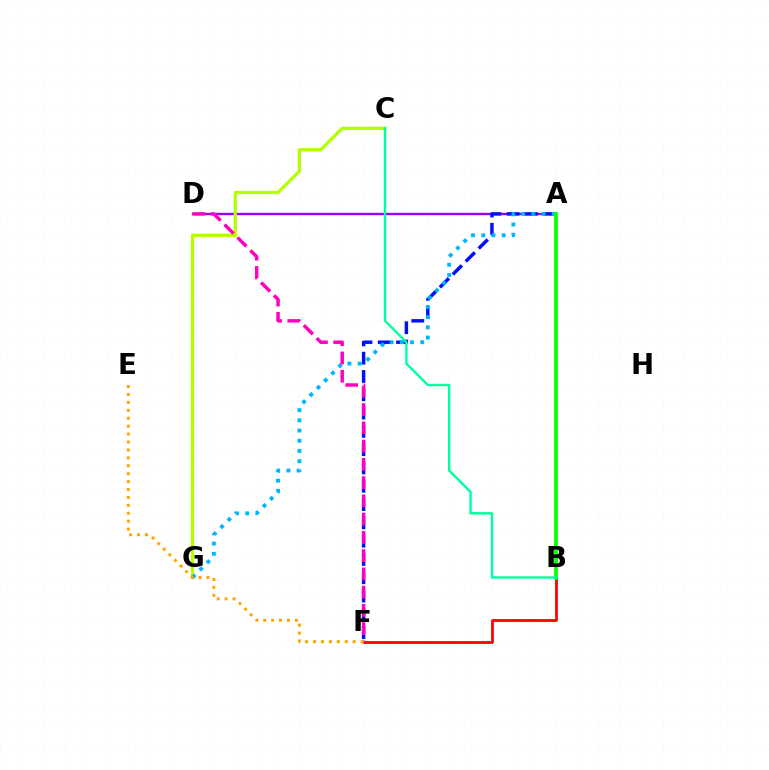{('A', 'D'): [{'color': '#9b00ff', 'line_style': 'solid', 'thickness': 1.71}], ('A', 'F'): [{'color': '#0010ff', 'line_style': 'dashed', 'thickness': 2.49}], ('C', 'G'): [{'color': '#b3ff00', 'line_style': 'solid', 'thickness': 2.35}], ('A', 'G'): [{'color': '#00b5ff', 'line_style': 'dotted', 'thickness': 2.77}], ('B', 'F'): [{'color': '#ff0000', 'line_style': 'solid', 'thickness': 2.02}], ('A', 'B'): [{'color': '#08ff00', 'line_style': 'solid', 'thickness': 2.71}], ('B', 'C'): [{'color': '#00ff9d', 'line_style': 'solid', 'thickness': 1.72}], ('D', 'F'): [{'color': '#ff00bd', 'line_style': 'dashed', 'thickness': 2.48}], ('E', 'F'): [{'color': '#ffa500', 'line_style': 'dotted', 'thickness': 2.15}]}